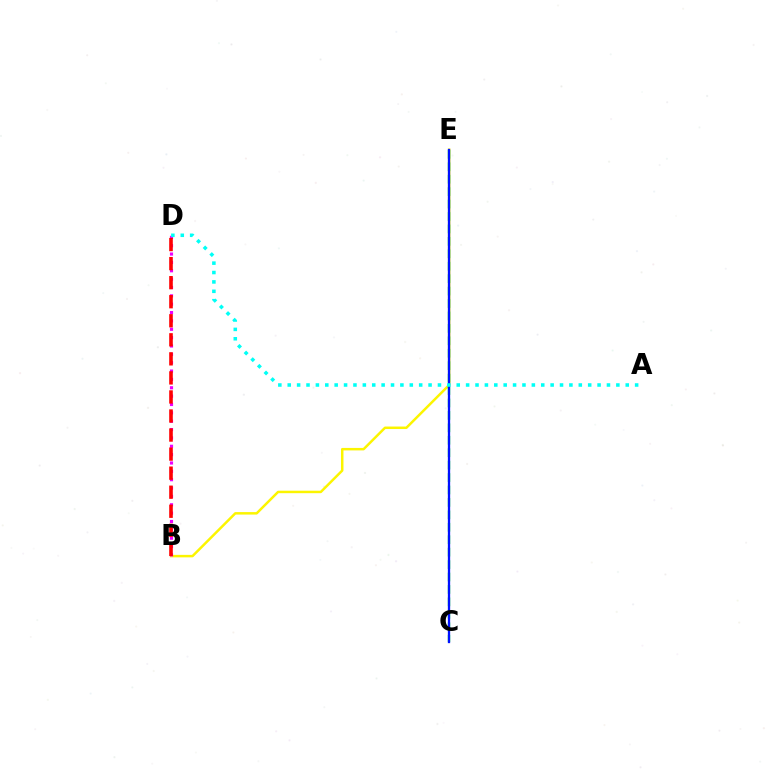{('B', 'E'): [{'color': '#fcf500', 'line_style': 'solid', 'thickness': 1.79}], ('B', 'D'): [{'color': '#ee00ff', 'line_style': 'dotted', 'thickness': 2.27}, {'color': '#ff0000', 'line_style': 'dashed', 'thickness': 2.59}], ('C', 'E'): [{'color': '#08ff00', 'line_style': 'dashed', 'thickness': 1.69}, {'color': '#0010ff', 'line_style': 'solid', 'thickness': 1.66}], ('A', 'D'): [{'color': '#00fff6', 'line_style': 'dotted', 'thickness': 2.55}]}